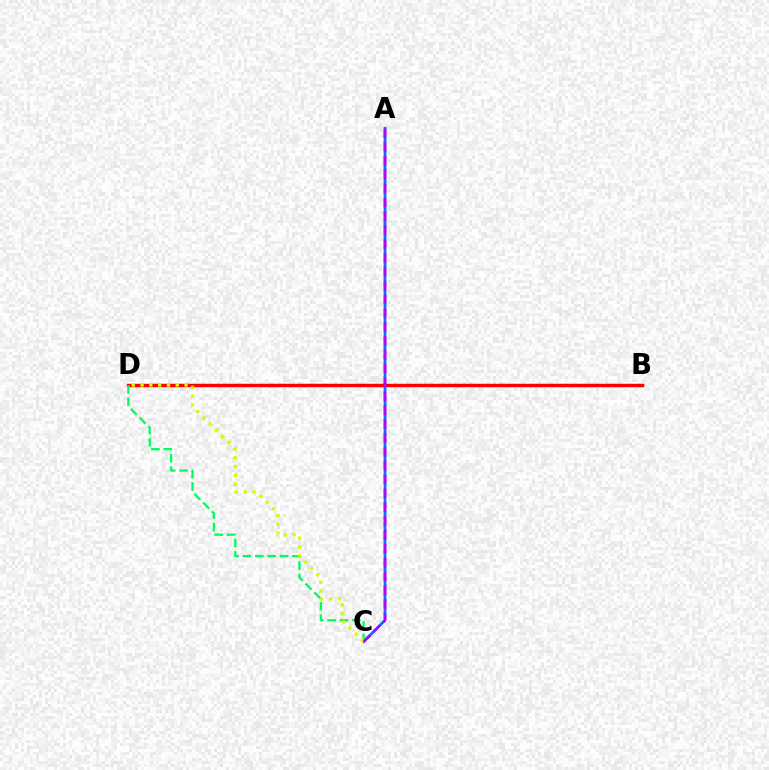{('A', 'C'): [{'color': '#0074ff', 'line_style': 'solid', 'thickness': 1.97}, {'color': '#b900ff', 'line_style': 'dashed', 'thickness': 1.88}], ('B', 'D'): [{'color': '#ff0000', 'line_style': 'solid', 'thickness': 2.51}], ('C', 'D'): [{'color': '#00ff5c', 'line_style': 'dashed', 'thickness': 1.68}, {'color': '#d1ff00', 'line_style': 'dotted', 'thickness': 2.39}]}